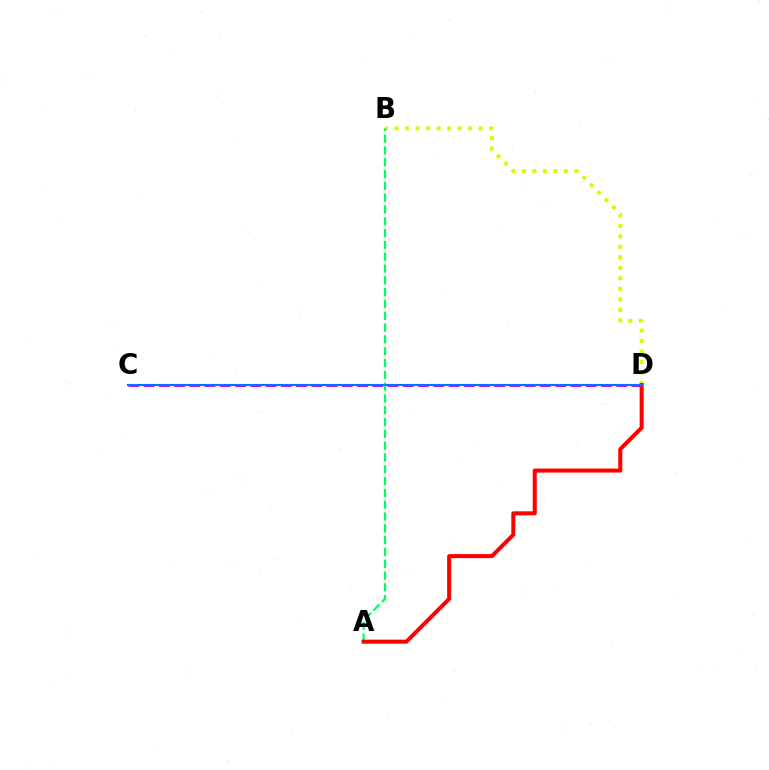{('B', 'D'): [{'color': '#d1ff00', 'line_style': 'dotted', 'thickness': 2.85}], ('C', 'D'): [{'color': '#b900ff', 'line_style': 'dashed', 'thickness': 2.07}, {'color': '#0074ff', 'line_style': 'solid', 'thickness': 1.51}], ('A', 'B'): [{'color': '#00ff5c', 'line_style': 'dashed', 'thickness': 1.6}], ('A', 'D'): [{'color': '#ff0000', 'line_style': 'solid', 'thickness': 2.91}]}